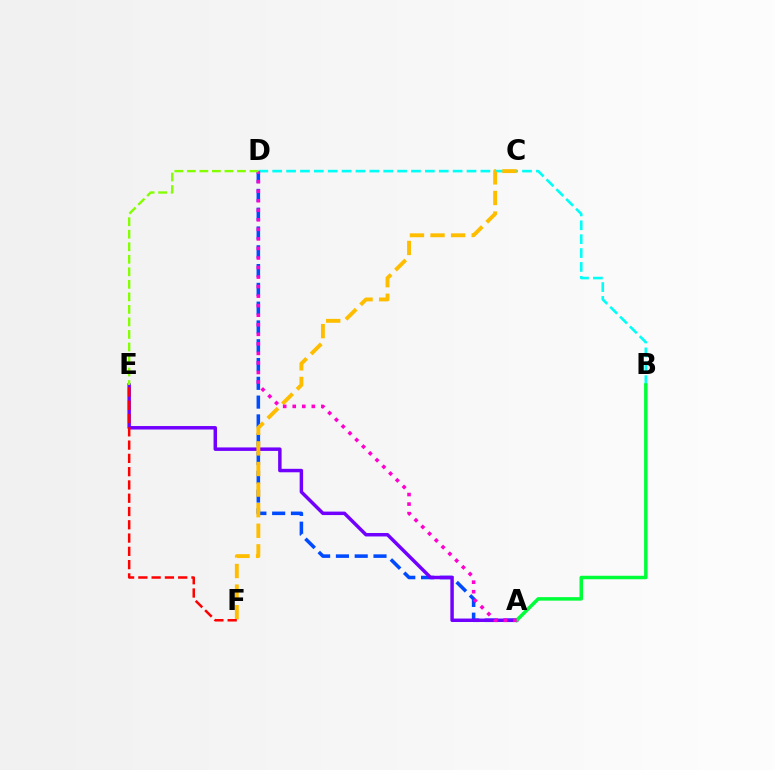{('A', 'D'): [{'color': '#004bff', 'line_style': 'dashed', 'thickness': 2.55}, {'color': '#ff00cf', 'line_style': 'dotted', 'thickness': 2.59}], ('A', 'E'): [{'color': '#7200ff', 'line_style': 'solid', 'thickness': 2.5}], ('B', 'D'): [{'color': '#00fff6', 'line_style': 'dashed', 'thickness': 1.89}], ('C', 'F'): [{'color': '#ffbd00', 'line_style': 'dashed', 'thickness': 2.8}], ('A', 'B'): [{'color': '#00ff39', 'line_style': 'solid', 'thickness': 2.51}], ('E', 'F'): [{'color': '#ff0000', 'line_style': 'dashed', 'thickness': 1.8}], ('D', 'E'): [{'color': '#84ff00', 'line_style': 'dashed', 'thickness': 1.7}]}